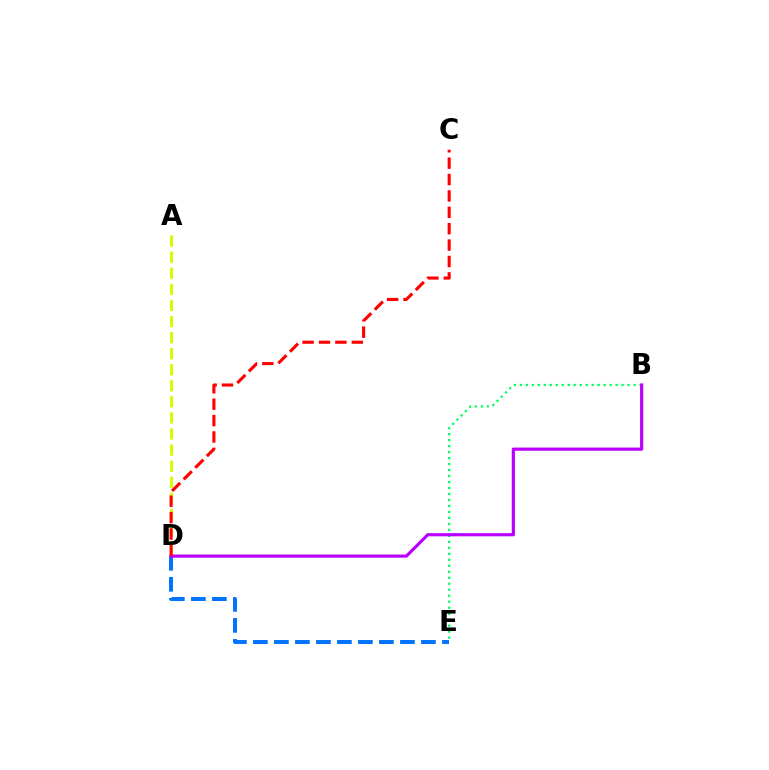{('B', 'E'): [{'color': '#00ff5c', 'line_style': 'dotted', 'thickness': 1.63}], ('D', 'E'): [{'color': '#0074ff', 'line_style': 'dashed', 'thickness': 2.85}], ('B', 'D'): [{'color': '#b900ff', 'line_style': 'solid', 'thickness': 2.29}], ('A', 'D'): [{'color': '#d1ff00', 'line_style': 'dashed', 'thickness': 2.18}], ('C', 'D'): [{'color': '#ff0000', 'line_style': 'dashed', 'thickness': 2.23}]}